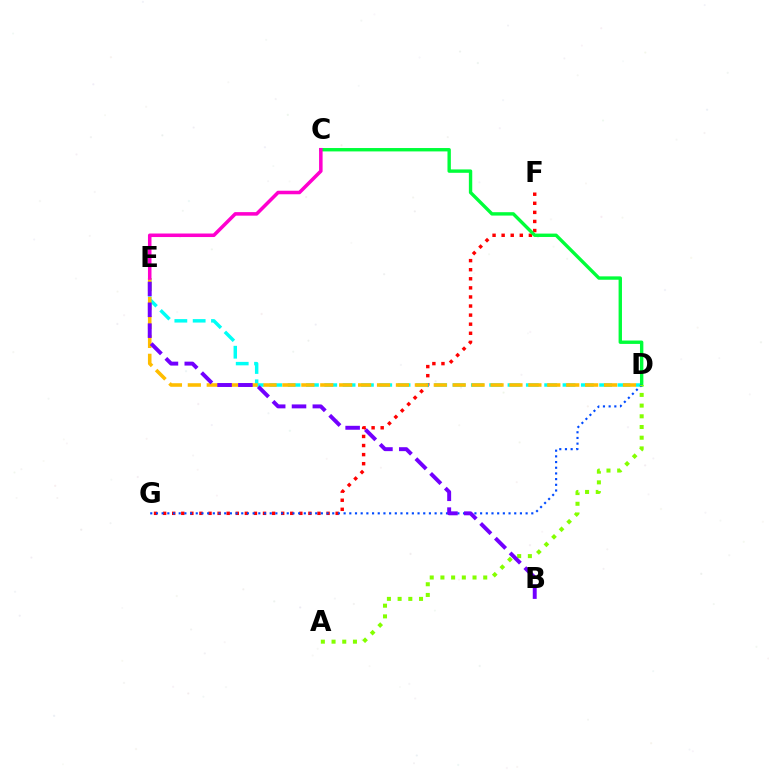{('F', 'G'): [{'color': '#ff0000', 'line_style': 'dotted', 'thickness': 2.47}], ('D', 'E'): [{'color': '#00fff6', 'line_style': 'dashed', 'thickness': 2.49}, {'color': '#ffbd00', 'line_style': 'dashed', 'thickness': 2.57}], ('C', 'D'): [{'color': '#00ff39', 'line_style': 'solid', 'thickness': 2.44}], ('D', 'G'): [{'color': '#004bff', 'line_style': 'dotted', 'thickness': 1.55}], ('A', 'D'): [{'color': '#84ff00', 'line_style': 'dotted', 'thickness': 2.91}], ('B', 'E'): [{'color': '#7200ff', 'line_style': 'dashed', 'thickness': 2.83}], ('C', 'E'): [{'color': '#ff00cf', 'line_style': 'solid', 'thickness': 2.54}]}